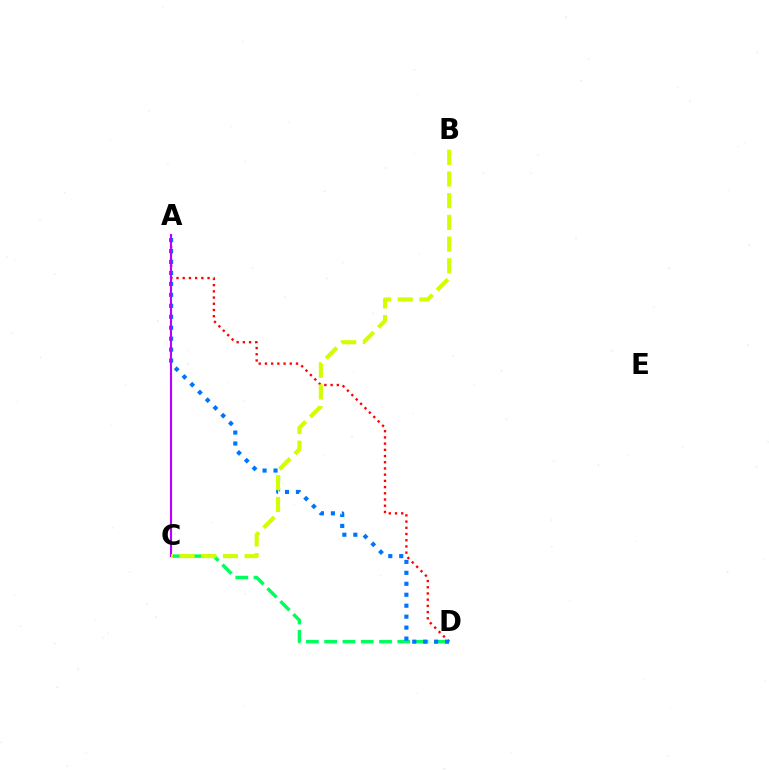{('A', 'D'): [{'color': '#ff0000', 'line_style': 'dotted', 'thickness': 1.69}, {'color': '#0074ff', 'line_style': 'dotted', 'thickness': 2.98}], ('C', 'D'): [{'color': '#00ff5c', 'line_style': 'dashed', 'thickness': 2.48}], ('A', 'C'): [{'color': '#b900ff', 'line_style': 'solid', 'thickness': 1.52}], ('B', 'C'): [{'color': '#d1ff00', 'line_style': 'dashed', 'thickness': 2.95}]}